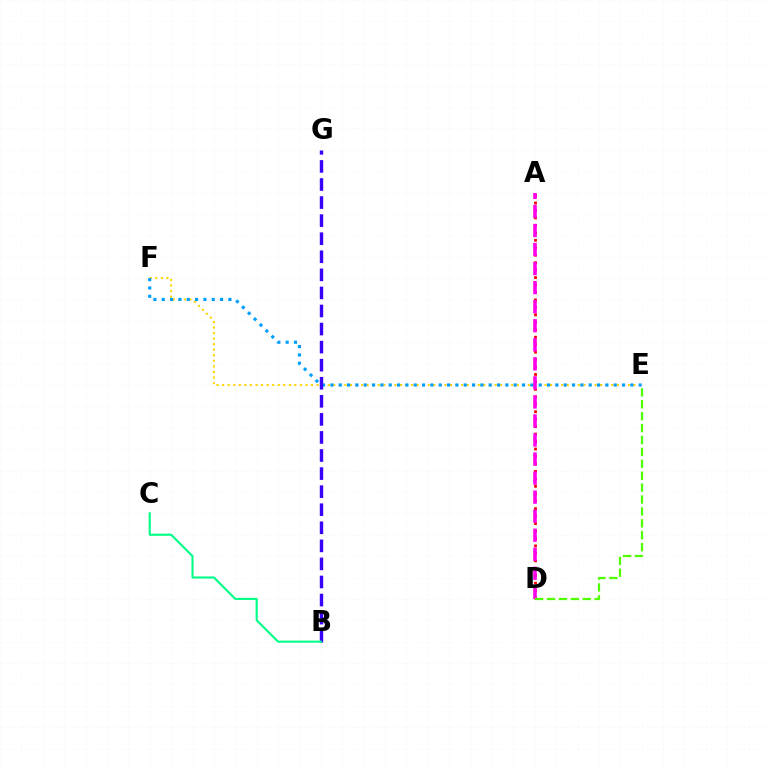{('E', 'F'): [{'color': '#ffd500', 'line_style': 'dotted', 'thickness': 1.51}, {'color': '#009eff', 'line_style': 'dotted', 'thickness': 2.26}], ('A', 'D'): [{'color': '#ff0000', 'line_style': 'dotted', 'thickness': 2.03}, {'color': '#ff00ed', 'line_style': 'dashed', 'thickness': 2.59}], ('B', 'G'): [{'color': '#3700ff', 'line_style': 'dashed', 'thickness': 2.45}], ('B', 'C'): [{'color': '#00ff86', 'line_style': 'solid', 'thickness': 1.52}], ('D', 'E'): [{'color': '#4fff00', 'line_style': 'dashed', 'thickness': 1.62}]}